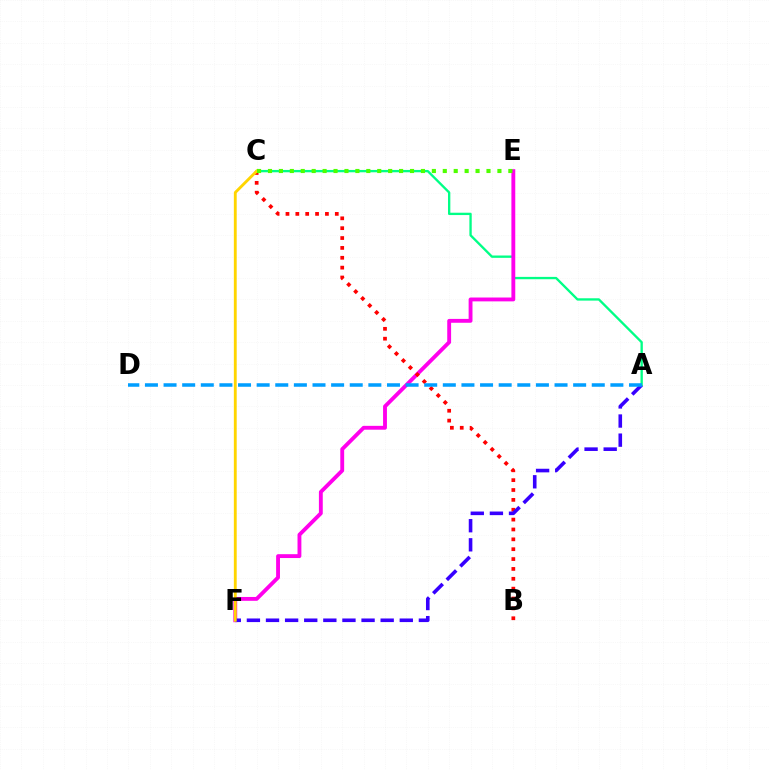{('A', 'C'): [{'color': '#00ff86', 'line_style': 'solid', 'thickness': 1.68}], ('E', 'F'): [{'color': '#ff00ed', 'line_style': 'solid', 'thickness': 2.78}], ('B', 'C'): [{'color': '#ff0000', 'line_style': 'dotted', 'thickness': 2.68}], ('A', 'F'): [{'color': '#3700ff', 'line_style': 'dashed', 'thickness': 2.6}], ('C', 'F'): [{'color': '#ffd500', 'line_style': 'solid', 'thickness': 2.06}], ('C', 'E'): [{'color': '#4fff00', 'line_style': 'dotted', 'thickness': 2.97}], ('A', 'D'): [{'color': '#009eff', 'line_style': 'dashed', 'thickness': 2.53}]}